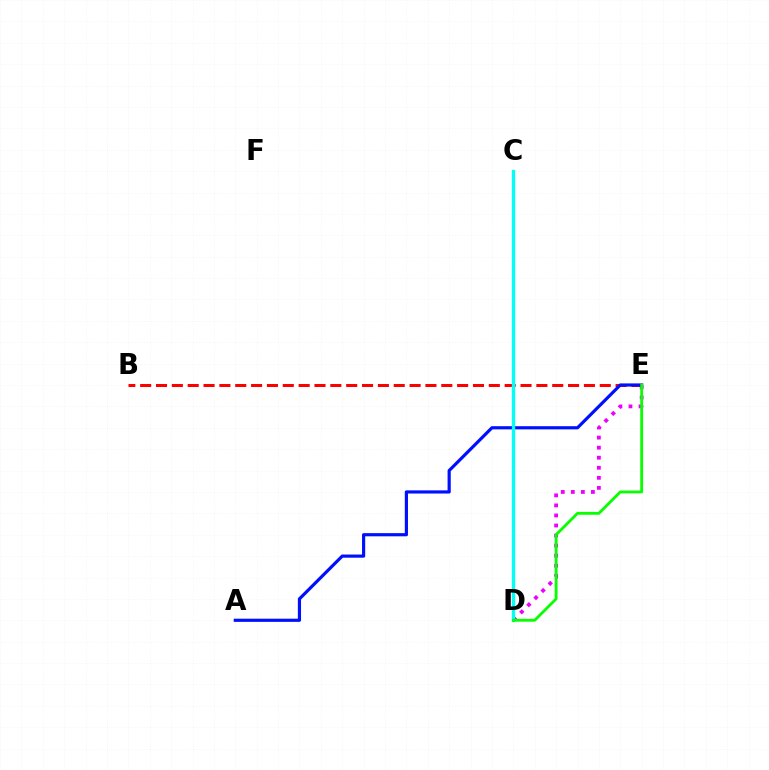{('D', 'E'): [{'color': '#ee00ff', 'line_style': 'dotted', 'thickness': 2.73}, {'color': '#08ff00', 'line_style': 'solid', 'thickness': 2.04}], ('C', 'D'): [{'color': '#fcf500', 'line_style': 'dotted', 'thickness': 1.98}, {'color': '#00fff6', 'line_style': 'solid', 'thickness': 2.38}], ('B', 'E'): [{'color': '#ff0000', 'line_style': 'dashed', 'thickness': 2.15}], ('A', 'E'): [{'color': '#0010ff', 'line_style': 'solid', 'thickness': 2.29}]}